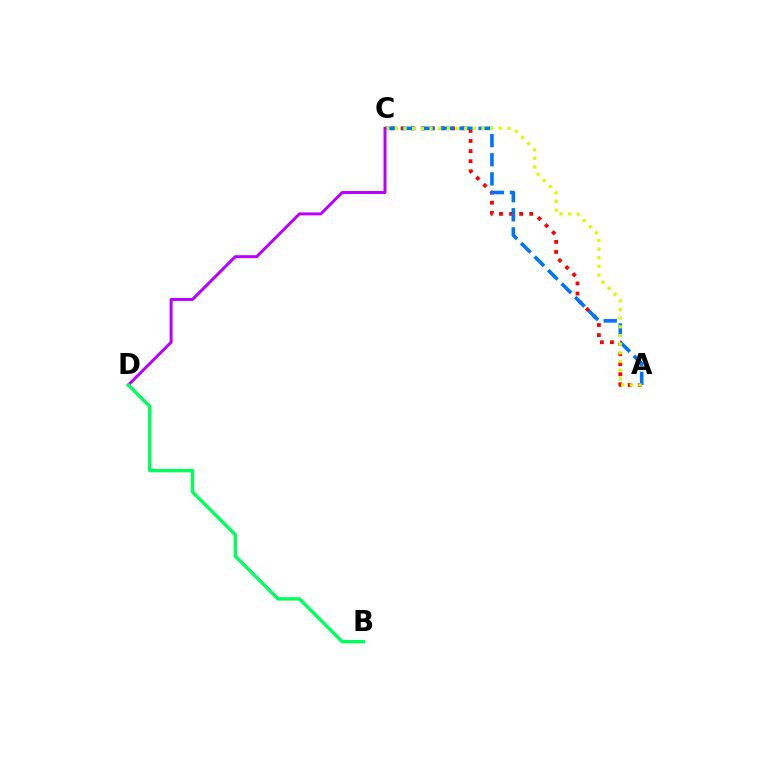{('A', 'C'): [{'color': '#ff0000', 'line_style': 'dotted', 'thickness': 2.74}, {'color': '#0074ff', 'line_style': 'dashed', 'thickness': 2.6}, {'color': '#d1ff00', 'line_style': 'dotted', 'thickness': 2.35}], ('C', 'D'): [{'color': '#b900ff', 'line_style': 'solid', 'thickness': 2.14}], ('B', 'D'): [{'color': '#00ff5c', 'line_style': 'solid', 'thickness': 2.43}]}